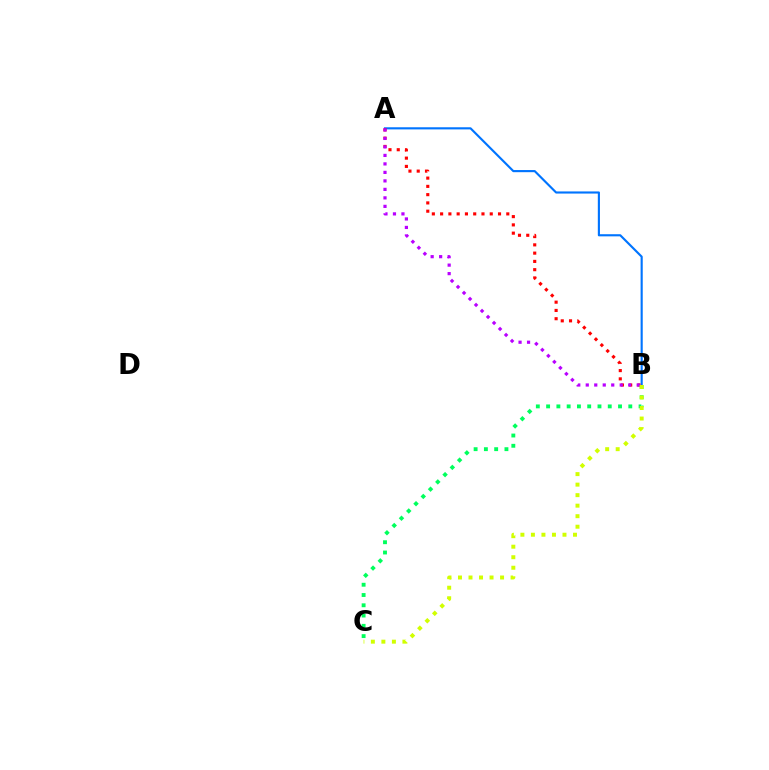{('A', 'B'): [{'color': '#0074ff', 'line_style': 'solid', 'thickness': 1.54}, {'color': '#ff0000', 'line_style': 'dotted', 'thickness': 2.25}, {'color': '#b900ff', 'line_style': 'dotted', 'thickness': 2.31}], ('B', 'C'): [{'color': '#00ff5c', 'line_style': 'dotted', 'thickness': 2.79}, {'color': '#d1ff00', 'line_style': 'dotted', 'thickness': 2.86}]}